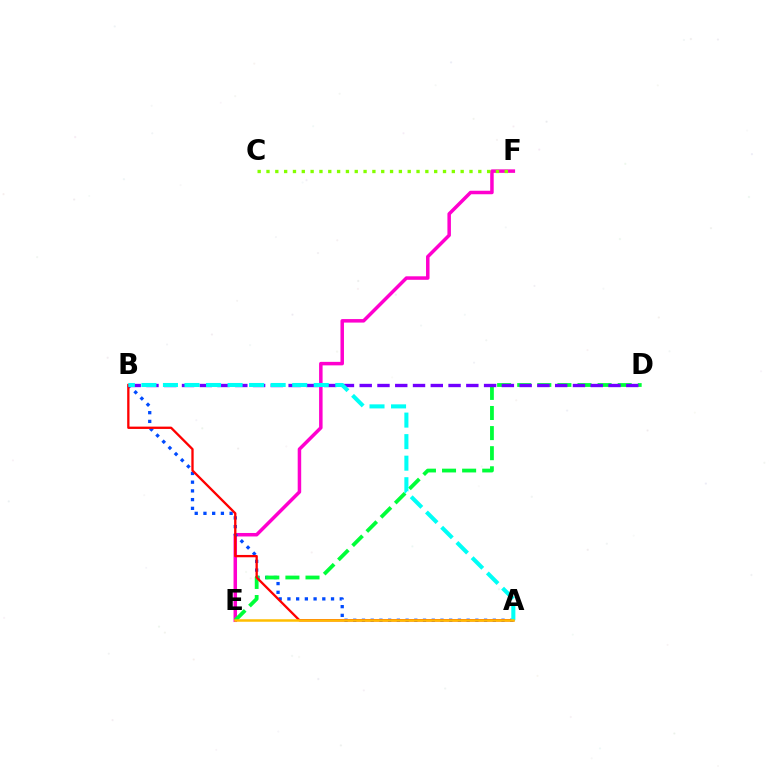{('E', 'F'): [{'color': '#ff00cf', 'line_style': 'solid', 'thickness': 2.52}], ('A', 'B'): [{'color': '#004bff', 'line_style': 'dotted', 'thickness': 2.37}, {'color': '#ff0000', 'line_style': 'solid', 'thickness': 1.67}, {'color': '#00fff6', 'line_style': 'dashed', 'thickness': 2.93}], ('D', 'E'): [{'color': '#00ff39', 'line_style': 'dashed', 'thickness': 2.73}], ('B', 'D'): [{'color': '#7200ff', 'line_style': 'dashed', 'thickness': 2.41}], ('C', 'F'): [{'color': '#84ff00', 'line_style': 'dotted', 'thickness': 2.4}], ('A', 'E'): [{'color': '#ffbd00', 'line_style': 'solid', 'thickness': 1.81}]}